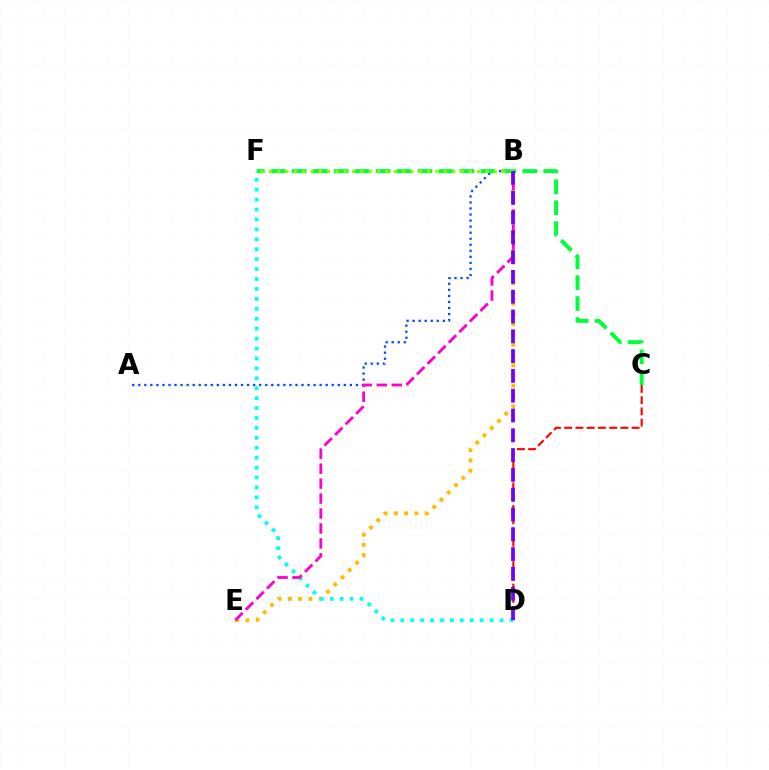{('B', 'E'): [{'color': '#ffbd00', 'line_style': 'dotted', 'thickness': 2.79}, {'color': '#ff00cf', 'line_style': 'dashed', 'thickness': 2.03}], ('C', 'D'): [{'color': '#ff0000', 'line_style': 'dashed', 'thickness': 1.53}], ('A', 'B'): [{'color': '#004bff', 'line_style': 'dotted', 'thickness': 1.64}], ('C', 'F'): [{'color': '#00ff39', 'line_style': 'dashed', 'thickness': 2.85}], ('D', 'F'): [{'color': '#00fff6', 'line_style': 'dotted', 'thickness': 2.7}], ('B', 'F'): [{'color': '#84ff00', 'line_style': 'dotted', 'thickness': 2.26}], ('B', 'D'): [{'color': '#7200ff', 'line_style': 'dashed', 'thickness': 2.69}]}